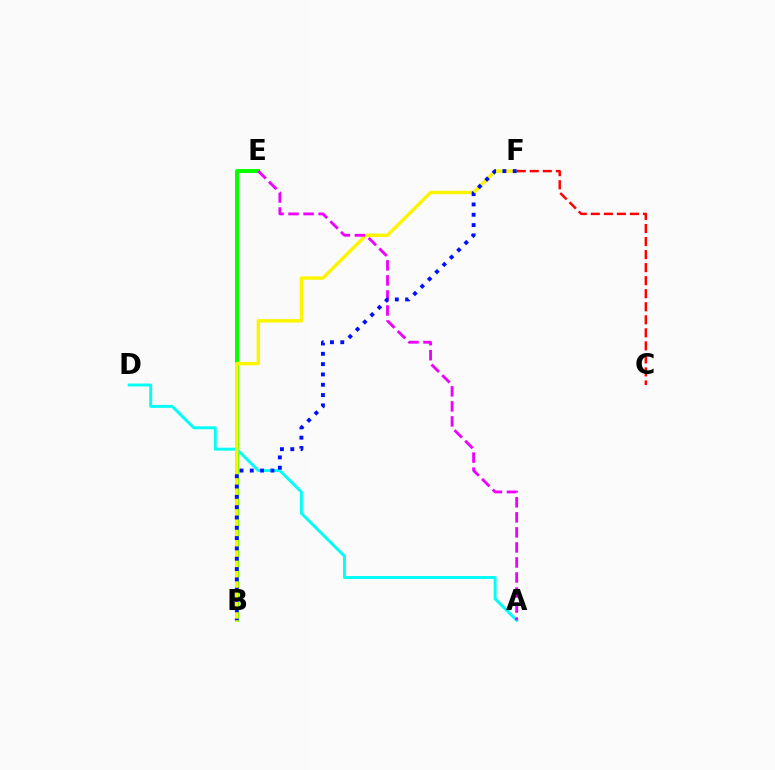{('B', 'E'): [{'color': '#08ff00', 'line_style': 'solid', 'thickness': 2.85}], ('A', 'D'): [{'color': '#00fff6', 'line_style': 'solid', 'thickness': 2.11}], ('B', 'F'): [{'color': '#fcf500', 'line_style': 'solid', 'thickness': 2.47}, {'color': '#0010ff', 'line_style': 'dotted', 'thickness': 2.8}], ('A', 'E'): [{'color': '#ee00ff', 'line_style': 'dashed', 'thickness': 2.04}], ('C', 'F'): [{'color': '#ff0000', 'line_style': 'dashed', 'thickness': 1.77}]}